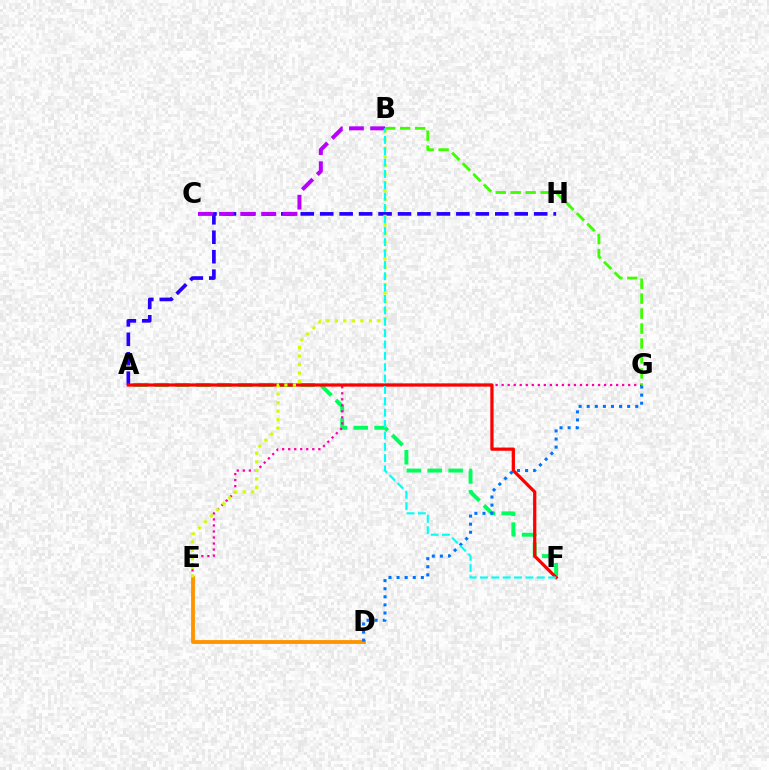{('A', 'F'): [{'color': '#00ff5c', 'line_style': 'dashed', 'thickness': 2.83}, {'color': '#ff0000', 'line_style': 'solid', 'thickness': 2.33}], ('E', 'G'): [{'color': '#ff00ac', 'line_style': 'dotted', 'thickness': 1.64}], ('A', 'H'): [{'color': '#2500ff', 'line_style': 'dashed', 'thickness': 2.64}], ('B', 'C'): [{'color': '#b900ff', 'line_style': 'dashed', 'thickness': 2.87}], ('D', 'E'): [{'color': '#ff9400', 'line_style': 'solid', 'thickness': 2.76}], ('B', 'G'): [{'color': '#3dff00', 'line_style': 'dashed', 'thickness': 2.03}], ('D', 'G'): [{'color': '#0074ff', 'line_style': 'dotted', 'thickness': 2.2}], ('B', 'E'): [{'color': '#d1ff00', 'line_style': 'dotted', 'thickness': 2.31}], ('B', 'F'): [{'color': '#00fff6', 'line_style': 'dashed', 'thickness': 1.54}]}